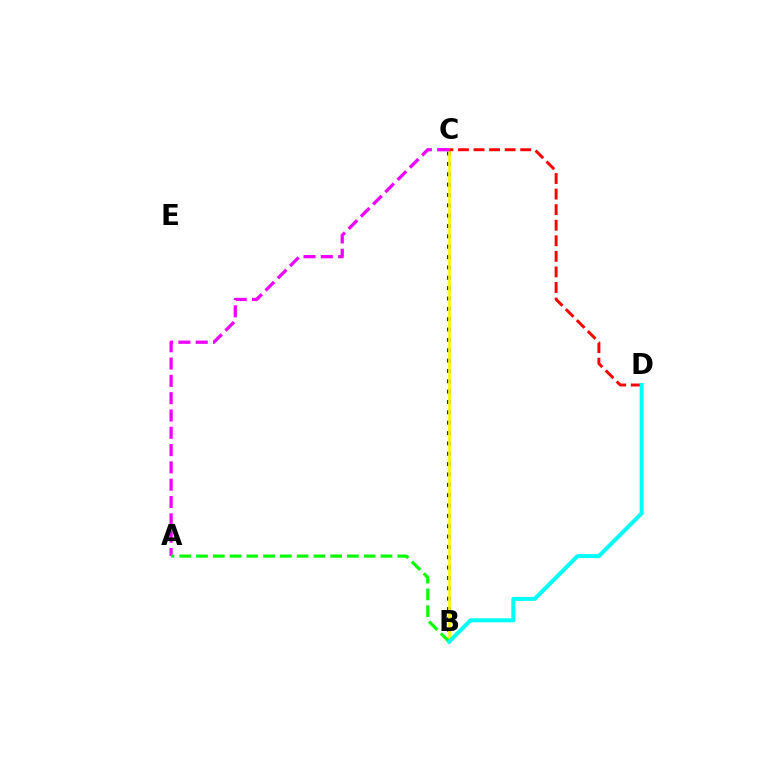{('B', 'C'): [{'color': '#0010ff', 'line_style': 'dotted', 'thickness': 2.81}, {'color': '#fcf500', 'line_style': 'solid', 'thickness': 1.96}], ('A', 'C'): [{'color': '#ee00ff', 'line_style': 'dashed', 'thickness': 2.35}], ('A', 'B'): [{'color': '#08ff00', 'line_style': 'dashed', 'thickness': 2.28}], ('C', 'D'): [{'color': '#ff0000', 'line_style': 'dashed', 'thickness': 2.11}], ('B', 'D'): [{'color': '#00fff6', 'line_style': 'solid', 'thickness': 2.87}]}